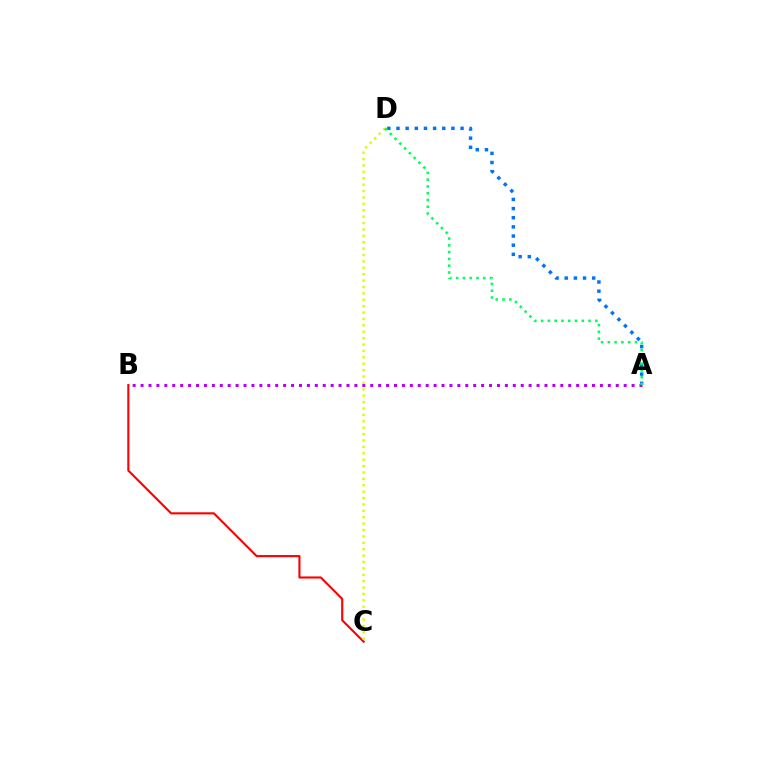{('B', 'C'): [{'color': '#ff0000', 'line_style': 'solid', 'thickness': 1.52}], ('C', 'D'): [{'color': '#d1ff00', 'line_style': 'dotted', 'thickness': 1.74}], ('A', 'D'): [{'color': '#0074ff', 'line_style': 'dotted', 'thickness': 2.49}, {'color': '#00ff5c', 'line_style': 'dotted', 'thickness': 1.84}], ('A', 'B'): [{'color': '#b900ff', 'line_style': 'dotted', 'thickness': 2.15}]}